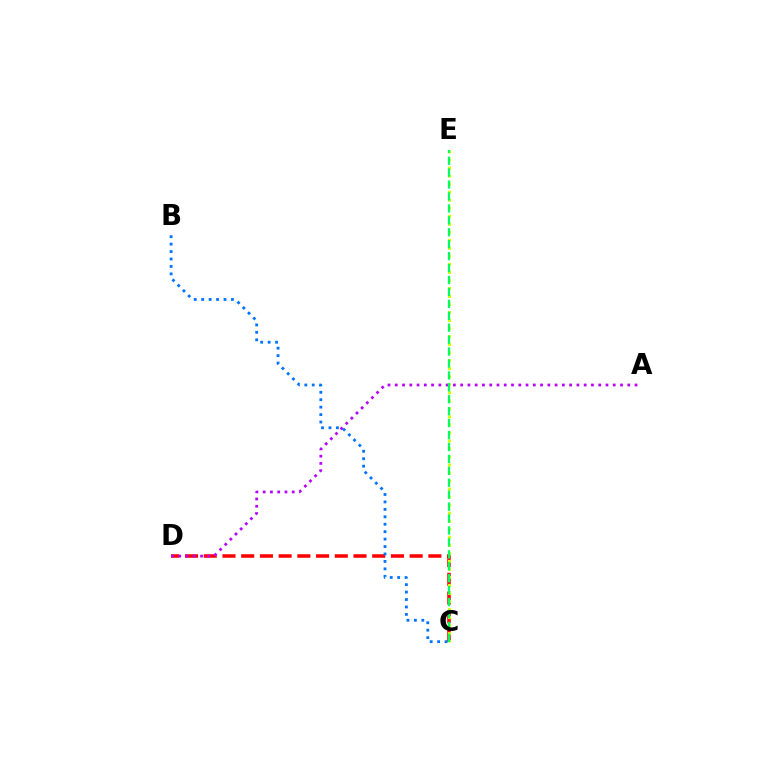{('C', 'D'): [{'color': '#ff0000', 'line_style': 'dashed', 'thickness': 2.54}], ('B', 'C'): [{'color': '#0074ff', 'line_style': 'dotted', 'thickness': 2.02}], ('A', 'D'): [{'color': '#b900ff', 'line_style': 'dotted', 'thickness': 1.97}], ('C', 'E'): [{'color': '#d1ff00', 'line_style': 'dotted', 'thickness': 2.18}, {'color': '#00ff5c', 'line_style': 'dashed', 'thickness': 1.62}]}